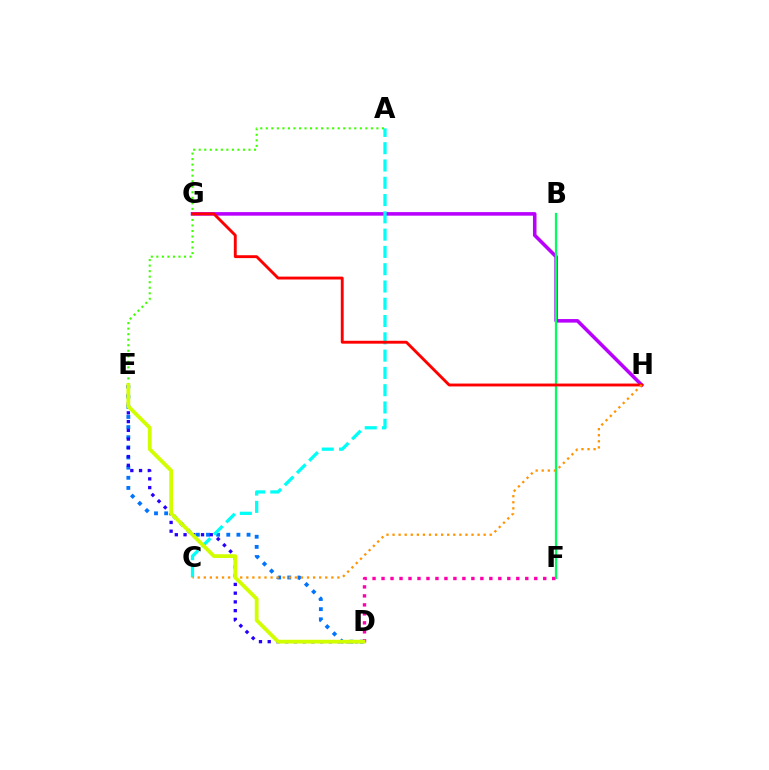{('D', 'E'): [{'color': '#0074ff', 'line_style': 'dotted', 'thickness': 2.75}, {'color': '#2500ff', 'line_style': 'dotted', 'thickness': 2.37}, {'color': '#d1ff00', 'line_style': 'solid', 'thickness': 2.72}], ('G', 'H'): [{'color': '#b900ff', 'line_style': 'solid', 'thickness': 2.56}, {'color': '#ff0000', 'line_style': 'solid', 'thickness': 2.07}], ('B', 'F'): [{'color': '#00ff5c', 'line_style': 'solid', 'thickness': 1.63}], ('D', 'F'): [{'color': '#ff00ac', 'line_style': 'dotted', 'thickness': 2.44}], ('A', 'C'): [{'color': '#00fff6', 'line_style': 'dashed', 'thickness': 2.35}], ('A', 'E'): [{'color': '#3dff00', 'line_style': 'dotted', 'thickness': 1.5}], ('C', 'H'): [{'color': '#ff9400', 'line_style': 'dotted', 'thickness': 1.65}]}